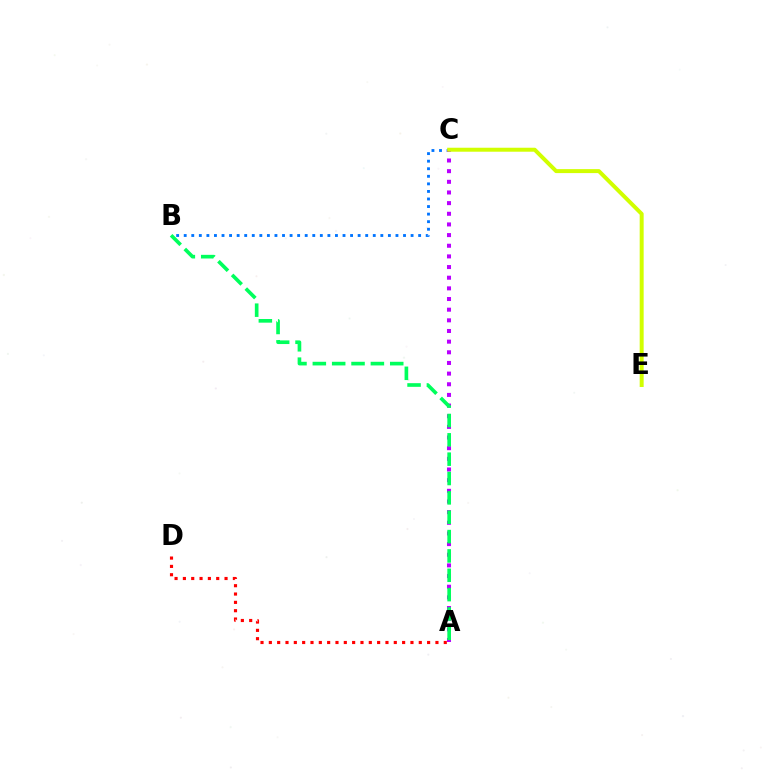{('B', 'C'): [{'color': '#0074ff', 'line_style': 'dotted', 'thickness': 2.05}], ('A', 'C'): [{'color': '#b900ff', 'line_style': 'dotted', 'thickness': 2.9}], ('A', 'B'): [{'color': '#00ff5c', 'line_style': 'dashed', 'thickness': 2.63}], ('A', 'D'): [{'color': '#ff0000', 'line_style': 'dotted', 'thickness': 2.26}], ('C', 'E'): [{'color': '#d1ff00', 'line_style': 'solid', 'thickness': 2.86}]}